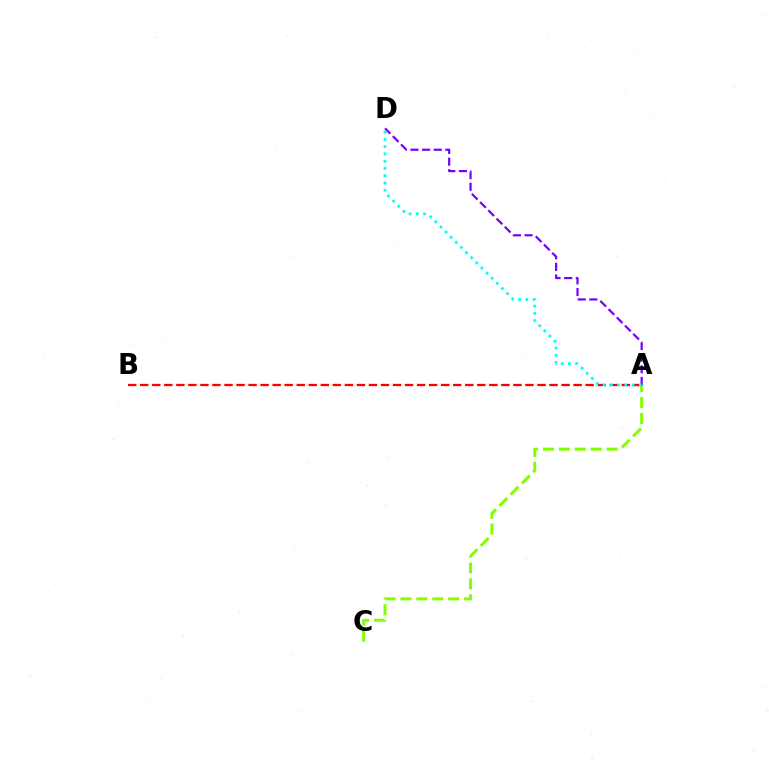{('A', 'C'): [{'color': '#84ff00', 'line_style': 'dashed', 'thickness': 2.16}], ('A', 'B'): [{'color': '#ff0000', 'line_style': 'dashed', 'thickness': 1.64}], ('A', 'D'): [{'color': '#7200ff', 'line_style': 'dashed', 'thickness': 1.58}, {'color': '#00fff6', 'line_style': 'dotted', 'thickness': 1.97}]}